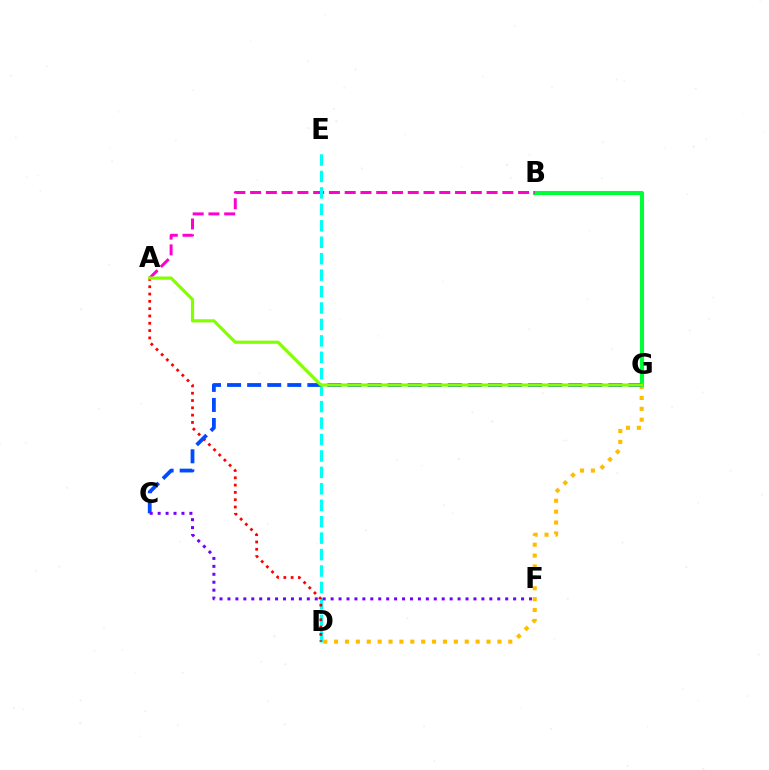{('D', 'G'): [{'color': '#ffbd00', 'line_style': 'dotted', 'thickness': 2.96}], ('B', 'G'): [{'color': '#00ff39', 'line_style': 'solid', 'thickness': 2.94}], ('A', 'B'): [{'color': '#ff00cf', 'line_style': 'dashed', 'thickness': 2.14}], ('D', 'E'): [{'color': '#00fff6', 'line_style': 'dashed', 'thickness': 2.23}], ('A', 'D'): [{'color': '#ff0000', 'line_style': 'dotted', 'thickness': 1.98}], ('C', 'G'): [{'color': '#004bff', 'line_style': 'dashed', 'thickness': 2.73}], ('A', 'G'): [{'color': '#84ff00', 'line_style': 'solid', 'thickness': 2.29}], ('C', 'F'): [{'color': '#7200ff', 'line_style': 'dotted', 'thickness': 2.16}]}